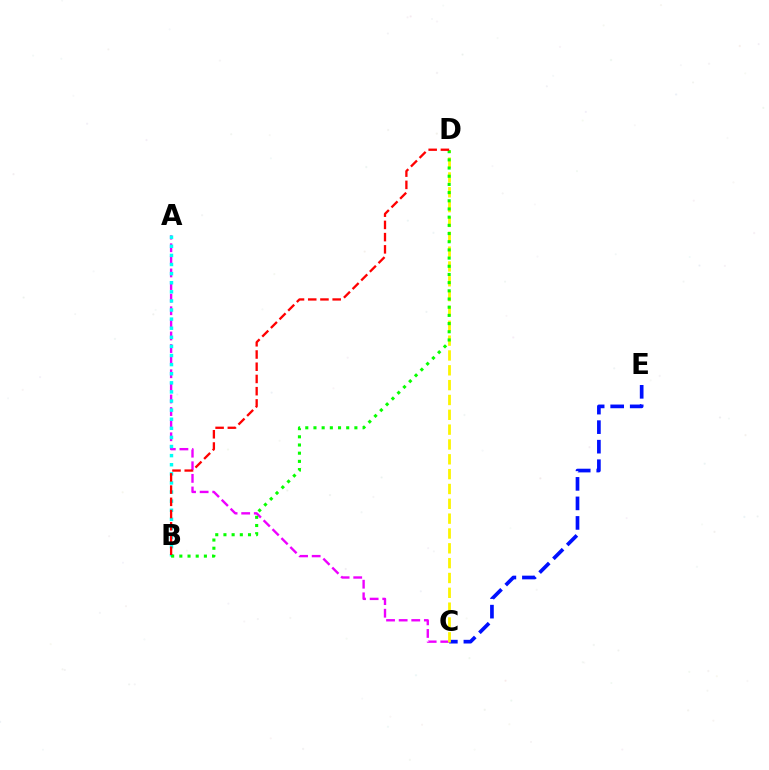{('A', 'C'): [{'color': '#ee00ff', 'line_style': 'dashed', 'thickness': 1.71}], ('C', 'E'): [{'color': '#0010ff', 'line_style': 'dashed', 'thickness': 2.65}], ('C', 'D'): [{'color': '#fcf500', 'line_style': 'dashed', 'thickness': 2.02}], ('A', 'B'): [{'color': '#00fff6', 'line_style': 'dotted', 'thickness': 2.47}], ('B', 'D'): [{'color': '#08ff00', 'line_style': 'dotted', 'thickness': 2.22}, {'color': '#ff0000', 'line_style': 'dashed', 'thickness': 1.66}]}